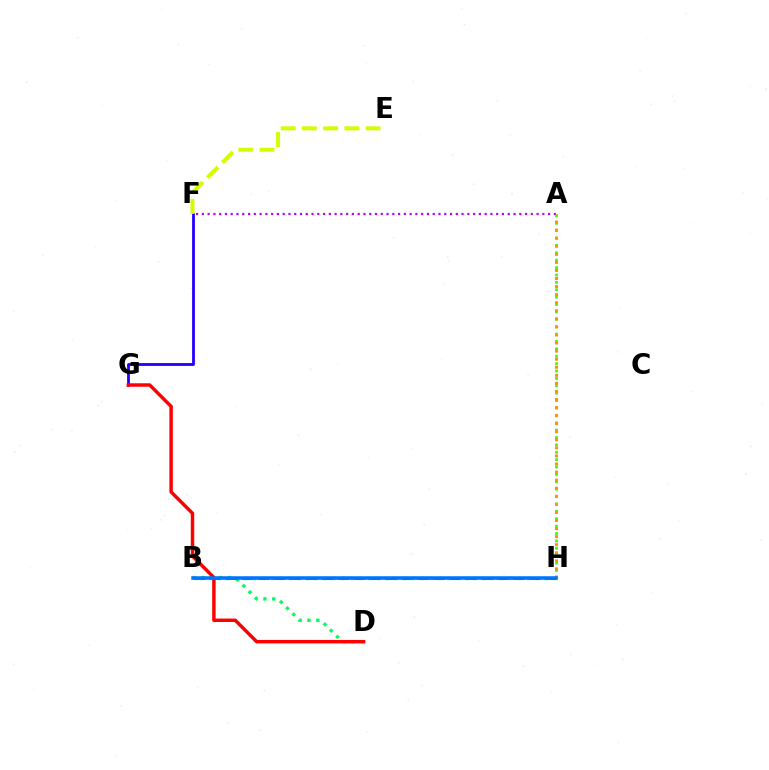{('A', 'F'): [{'color': '#b900ff', 'line_style': 'dotted', 'thickness': 1.57}], ('B', 'H'): [{'color': '#00fff6', 'line_style': 'dotted', 'thickness': 2.4}, {'color': '#ff00ac', 'line_style': 'dashed', 'thickness': 2.17}, {'color': '#0074ff', 'line_style': 'solid', 'thickness': 2.54}], ('B', 'D'): [{'color': '#00ff5c', 'line_style': 'dotted', 'thickness': 2.4}], ('A', 'H'): [{'color': '#3dff00', 'line_style': 'dotted', 'thickness': 2.01}, {'color': '#ff9400', 'line_style': 'dotted', 'thickness': 2.19}], ('F', 'G'): [{'color': '#2500ff', 'line_style': 'solid', 'thickness': 2.02}], ('E', 'F'): [{'color': '#d1ff00', 'line_style': 'dashed', 'thickness': 2.89}], ('D', 'G'): [{'color': '#ff0000', 'line_style': 'solid', 'thickness': 2.49}]}